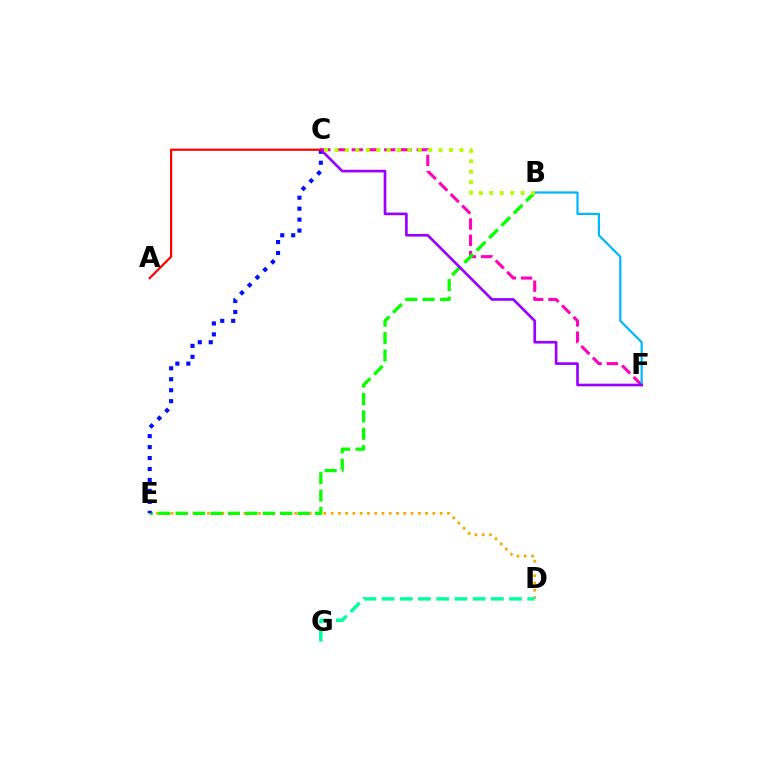{('D', 'E'): [{'color': '#ffa500', 'line_style': 'dotted', 'thickness': 1.98}], ('C', 'F'): [{'color': '#ff00bd', 'line_style': 'dashed', 'thickness': 2.21}, {'color': '#9b00ff', 'line_style': 'solid', 'thickness': 1.92}], ('B', 'E'): [{'color': '#08ff00', 'line_style': 'dashed', 'thickness': 2.37}], ('B', 'F'): [{'color': '#00b5ff', 'line_style': 'solid', 'thickness': 1.58}], ('C', 'E'): [{'color': '#0010ff', 'line_style': 'dotted', 'thickness': 2.98}], ('B', 'C'): [{'color': '#b3ff00', 'line_style': 'dotted', 'thickness': 2.83}], ('D', 'G'): [{'color': '#00ff9d', 'line_style': 'dashed', 'thickness': 2.48}], ('A', 'C'): [{'color': '#ff0000', 'line_style': 'solid', 'thickness': 1.58}]}